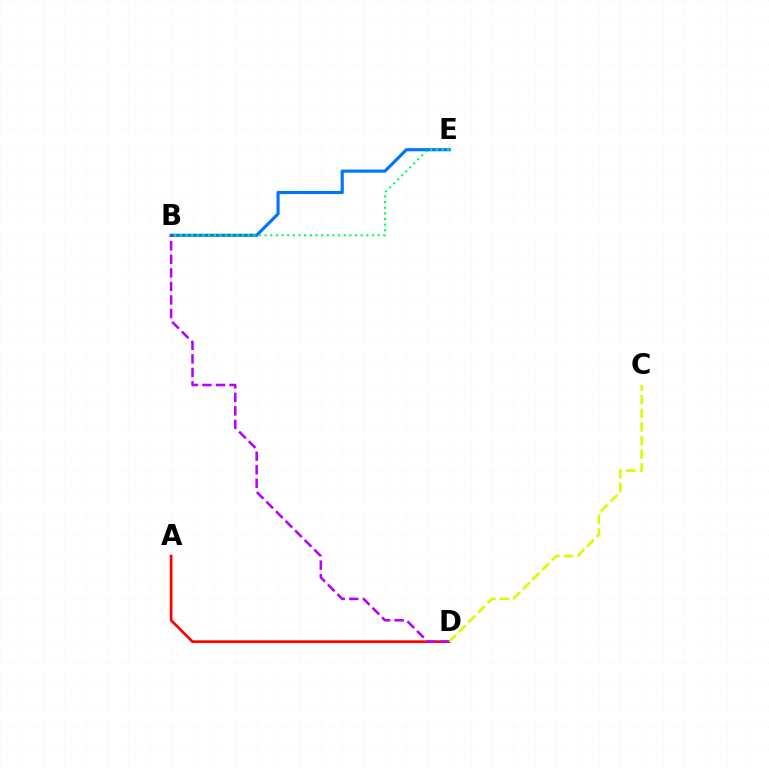{('B', 'E'): [{'color': '#0074ff', 'line_style': 'solid', 'thickness': 2.26}, {'color': '#00ff5c', 'line_style': 'dotted', 'thickness': 1.54}], ('A', 'D'): [{'color': '#ff0000', 'line_style': 'solid', 'thickness': 1.94}], ('C', 'D'): [{'color': '#d1ff00', 'line_style': 'dashed', 'thickness': 1.85}], ('B', 'D'): [{'color': '#b900ff', 'line_style': 'dashed', 'thickness': 1.84}]}